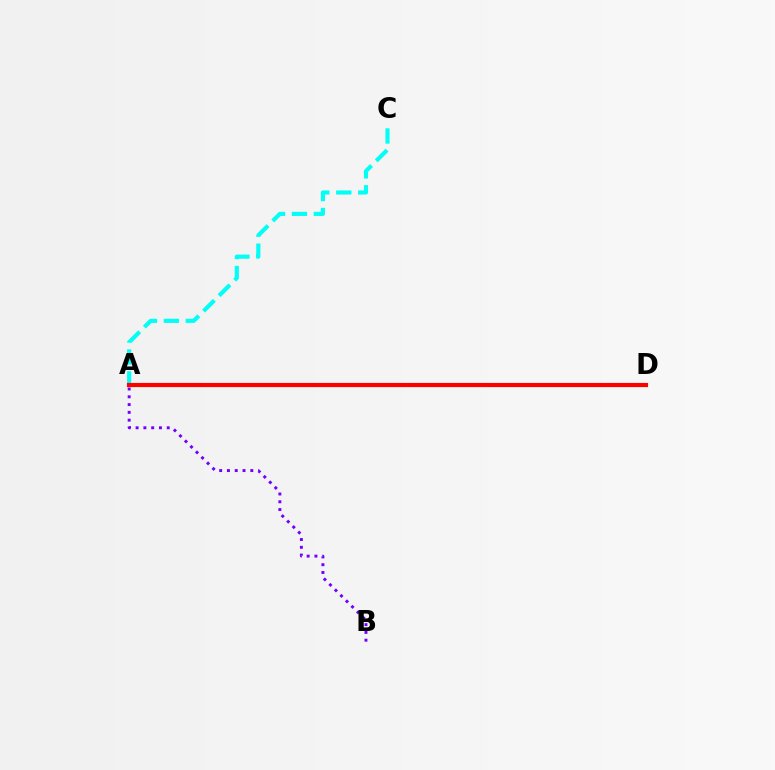{('A', 'D'): [{'color': '#84ff00', 'line_style': 'solid', 'thickness': 2.29}, {'color': '#ff0000', 'line_style': 'solid', 'thickness': 2.97}], ('A', 'B'): [{'color': '#7200ff', 'line_style': 'dotted', 'thickness': 2.12}], ('A', 'C'): [{'color': '#00fff6', 'line_style': 'dashed', 'thickness': 2.98}]}